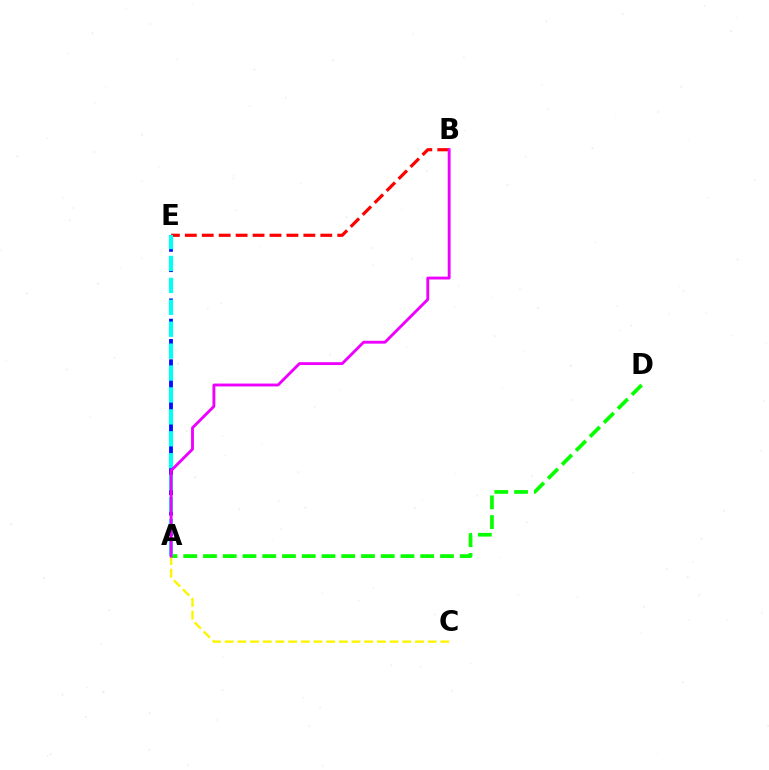{('A', 'E'): [{'color': '#0010ff', 'line_style': 'dashed', 'thickness': 2.76}, {'color': '#00fff6', 'line_style': 'dashed', 'thickness': 2.98}], ('B', 'E'): [{'color': '#ff0000', 'line_style': 'dashed', 'thickness': 2.3}], ('A', 'D'): [{'color': '#08ff00', 'line_style': 'dashed', 'thickness': 2.68}], ('A', 'C'): [{'color': '#fcf500', 'line_style': 'dashed', 'thickness': 1.72}], ('A', 'B'): [{'color': '#ee00ff', 'line_style': 'solid', 'thickness': 2.07}]}